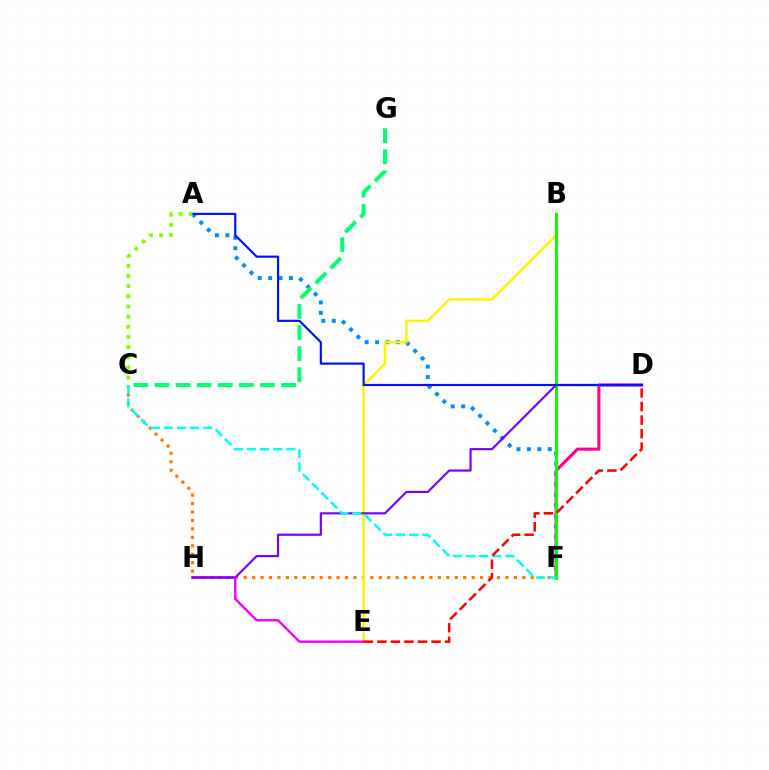{('A', 'F'): [{'color': '#008cff', 'line_style': 'dotted', 'thickness': 2.83}], ('C', 'F'): [{'color': '#ff7c00', 'line_style': 'dotted', 'thickness': 2.29}, {'color': '#00fff6', 'line_style': 'dashed', 'thickness': 1.79}], ('C', 'G'): [{'color': '#00ff74', 'line_style': 'dashed', 'thickness': 2.87}], ('B', 'E'): [{'color': '#fcf500', 'line_style': 'solid', 'thickness': 1.77}], ('E', 'H'): [{'color': '#ee00ff', 'line_style': 'solid', 'thickness': 1.72}], ('D', 'F'): [{'color': '#ff0094', 'line_style': 'solid', 'thickness': 2.24}], ('B', 'F'): [{'color': '#08ff00', 'line_style': 'solid', 'thickness': 2.11}], ('D', 'H'): [{'color': '#7200ff', 'line_style': 'solid', 'thickness': 1.55}], ('A', 'D'): [{'color': '#0010ff', 'line_style': 'solid', 'thickness': 1.57}], ('D', 'E'): [{'color': '#ff0000', 'line_style': 'dashed', 'thickness': 1.84}], ('A', 'C'): [{'color': '#84ff00', 'line_style': 'dotted', 'thickness': 2.76}]}